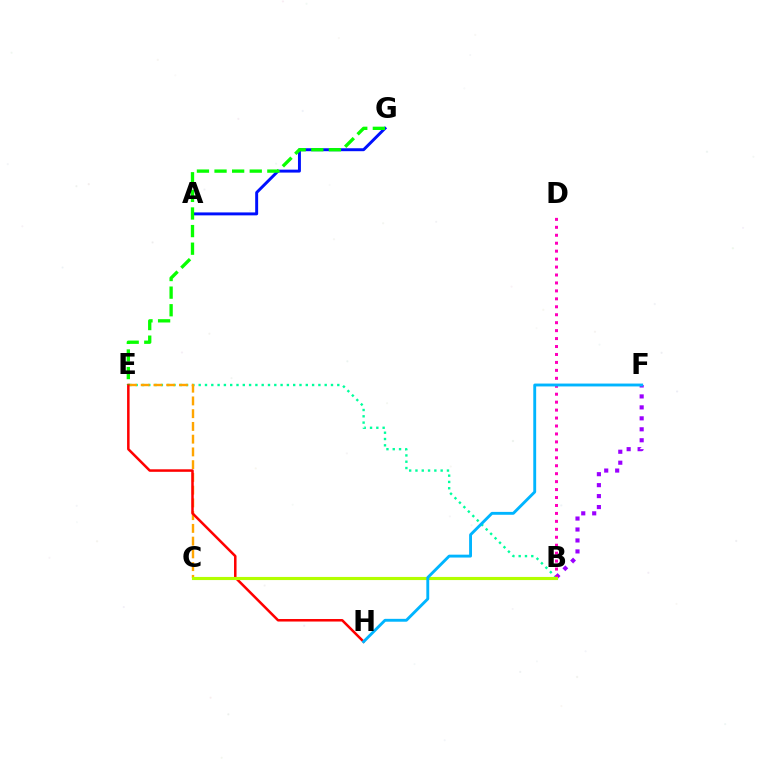{('A', 'G'): [{'color': '#0010ff', 'line_style': 'solid', 'thickness': 2.12}], ('B', 'E'): [{'color': '#00ff9d', 'line_style': 'dotted', 'thickness': 1.71}], ('B', 'F'): [{'color': '#9b00ff', 'line_style': 'dotted', 'thickness': 2.98}], ('C', 'E'): [{'color': '#ffa500', 'line_style': 'dashed', 'thickness': 1.73}], ('B', 'D'): [{'color': '#ff00bd', 'line_style': 'dotted', 'thickness': 2.16}], ('E', 'H'): [{'color': '#ff0000', 'line_style': 'solid', 'thickness': 1.81}], ('E', 'G'): [{'color': '#08ff00', 'line_style': 'dashed', 'thickness': 2.39}], ('B', 'C'): [{'color': '#b3ff00', 'line_style': 'solid', 'thickness': 2.25}], ('F', 'H'): [{'color': '#00b5ff', 'line_style': 'solid', 'thickness': 2.07}]}